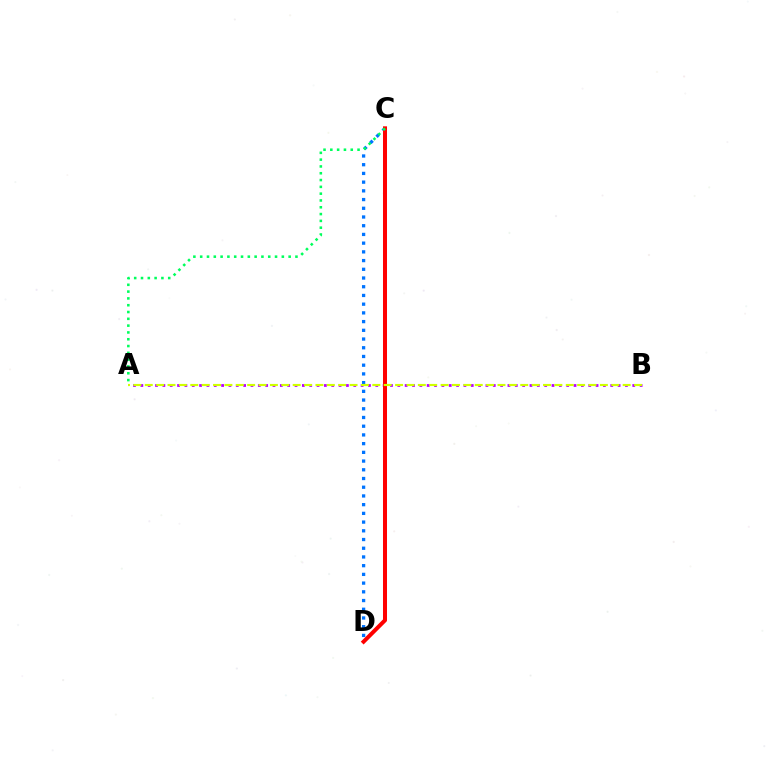{('C', 'D'): [{'color': '#0074ff', 'line_style': 'dotted', 'thickness': 2.37}, {'color': '#ff0000', 'line_style': 'solid', 'thickness': 2.89}], ('A', 'B'): [{'color': '#b900ff', 'line_style': 'dotted', 'thickness': 1.99}, {'color': '#d1ff00', 'line_style': 'dashed', 'thickness': 1.55}], ('A', 'C'): [{'color': '#00ff5c', 'line_style': 'dotted', 'thickness': 1.85}]}